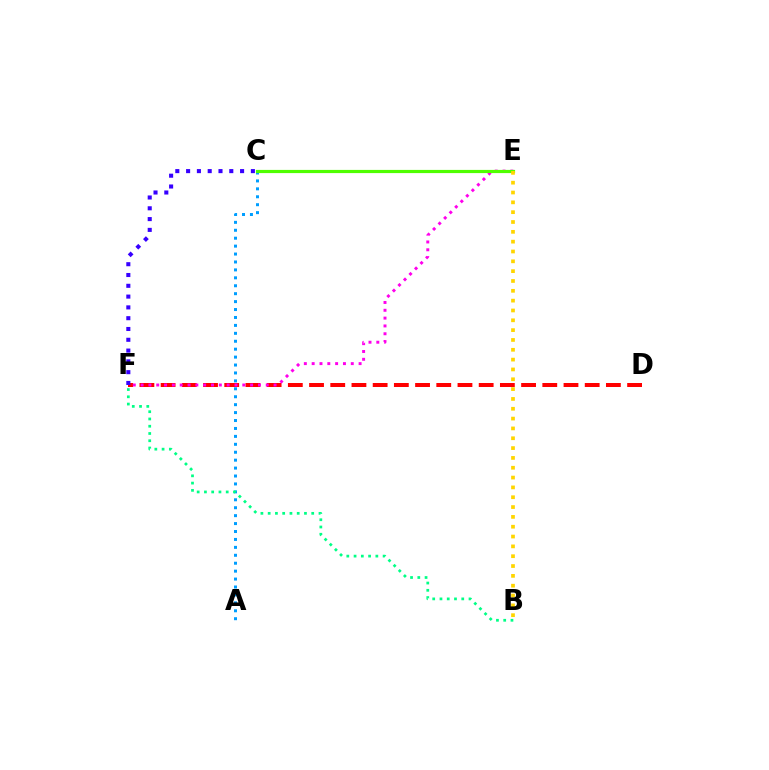{('D', 'F'): [{'color': '#ff0000', 'line_style': 'dashed', 'thickness': 2.88}], ('E', 'F'): [{'color': '#ff00ed', 'line_style': 'dotted', 'thickness': 2.13}], ('A', 'C'): [{'color': '#009eff', 'line_style': 'dotted', 'thickness': 2.15}], ('C', 'E'): [{'color': '#4fff00', 'line_style': 'solid', 'thickness': 2.29}], ('B', 'F'): [{'color': '#00ff86', 'line_style': 'dotted', 'thickness': 1.97}], ('C', 'F'): [{'color': '#3700ff', 'line_style': 'dotted', 'thickness': 2.93}], ('B', 'E'): [{'color': '#ffd500', 'line_style': 'dotted', 'thickness': 2.67}]}